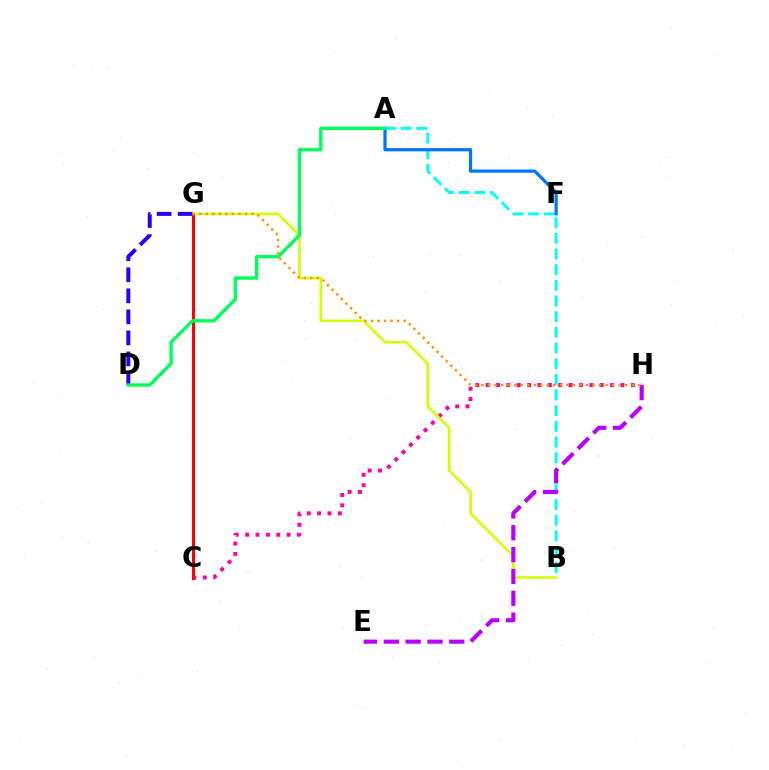{('A', 'B'): [{'color': '#00fff6', 'line_style': 'dashed', 'thickness': 2.13}], ('C', 'G'): [{'color': '#3dff00', 'line_style': 'solid', 'thickness': 1.95}, {'color': '#ff0000', 'line_style': 'solid', 'thickness': 2.16}], ('C', 'H'): [{'color': '#ff00ac', 'line_style': 'dotted', 'thickness': 2.82}], ('B', 'G'): [{'color': '#d1ff00', 'line_style': 'solid', 'thickness': 1.85}], ('A', 'F'): [{'color': '#0074ff', 'line_style': 'solid', 'thickness': 2.3}], ('E', 'H'): [{'color': '#b900ff', 'line_style': 'dashed', 'thickness': 2.97}], ('D', 'G'): [{'color': '#2500ff', 'line_style': 'dashed', 'thickness': 2.86}], ('G', 'H'): [{'color': '#ff9400', 'line_style': 'dotted', 'thickness': 1.77}], ('A', 'D'): [{'color': '#00ff5c', 'line_style': 'solid', 'thickness': 2.42}]}